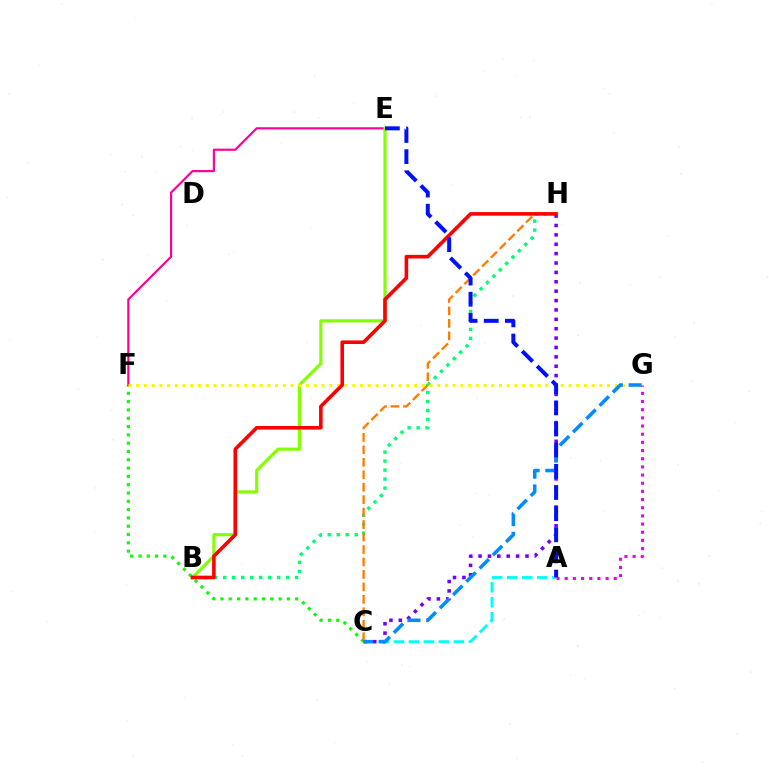{('A', 'C'): [{'color': '#00fff6', 'line_style': 'dashed', 'thickness': 2.04}], ('C', 'F'): [{'color': '#08ff00', 'line_style': 'dotted', 'thickness': 2.26}], ('B', 'H'): [{'color': '#00ff74', 'line_style': 'dotted', 'thickness': 2.44}, {'color': '#ff0000', 'line_style': 'solid', 'thickness': 2.59}], ('C', 'H'): [{'color': '#ff7c00', 'line_style': 'dashed', 'thickness': 1.69}, {'color': '#7200ff', 'line_style': 'dotted', 'thickness': 2.55}], ('E', 'F'): [{'color': '#ff0094', 'line_style': 'solid', 'thickness': 1.56}], ('B', 'E'): [{'color': '#84ff00', 'line_style': 'solid', 'thickness': 2.3}], ('F', 'G'): [{'color': '#fcf500', 'line_style': 'dotted', 'thickness': 2.1}], ('C', 'G'): [{'color': '#008cff', 'line_style': 'dashed', 'thickness': 2.55}], ('A', 'G'): [{'color': '#ee00ff', 'line_style': 'dotted', 'thickness': 2.22}], ('A', 'E'): [{'color': '#0010ff', 'line_style': 'dashed', 'thickness': 2.87}]}